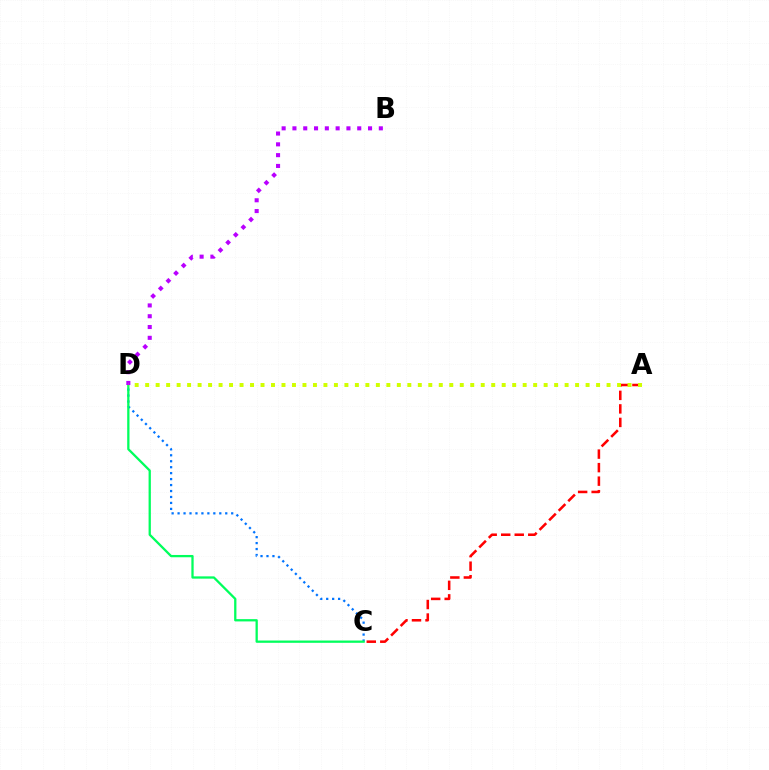{('A', 'C'): [{'color': '#ff0000', 'line_style': 'dashed', 'thickness': 1.84}], ('C', 'D'): [{'color': '#0074ff', 'line_style': 'dotted', 'thickness': 1.62}, {'color': '#00ff5c', 'line_style': 'solid', 'thickness': 1.64}], ('B', 'D'): [{'color': '#b900ff', 'line_style': 'dotted', 'thickness': 2.93}], ('A', 'D'): [{'color': '#d1ff00', 'line_style': 'dotted', 'thickness': 2.85}]}